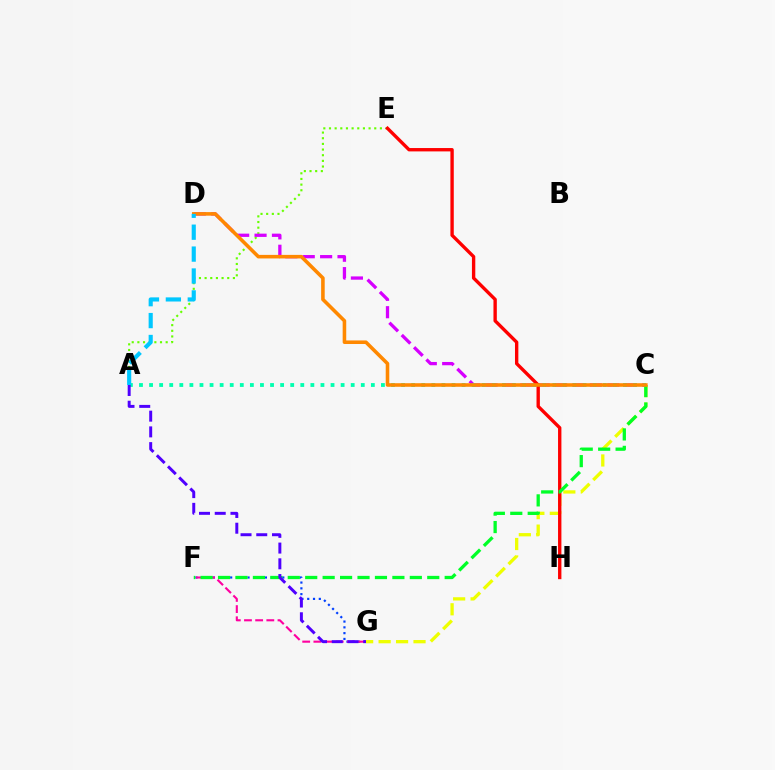{('A', 'E'): [{'color': '#66ff00', 'line_style': 'dotted', 'thickness': 1.54}], ('C', 'D'): [{'color': '#d600ff', 'line_style': 'dashed', 'thickness': 2.36}, {'color': '#ff8800', 'line_style': 'solid', 'thickness': 2.57}], ('F', 'G'): [{'color': '#003fff', 'line_style': 'dotted', 'thickness': 1.57}, {'color': '#ff00a0', 'line_style': 'dashed', 'thickness': 1.52}], ('A', 'C'): [{'color': '#00ffaf', 'line_style': 'dotted', 'thickness': 2.74}], ('C', 'G'): [{'color': '#eeff00', 'line_style': 'dashed', 'thickness': 2.37}], ('E', 'H'): [{'color': '#ff0000', 'line_style': 'solid', 'thickness': 2.42}], ('C', 'F'): [{'color': '#00ff27', 'line_style': 'dashed', 'thickness': 2.37}], ('A', 'G'): [{'color': '#4f00ff', 'line_style': 'dashed', 'thickness': 2.14}], ('A', 'D'): [{'color': '#00c7ff', 'line_style': 'dashed', 'thickness': 2.98}]}